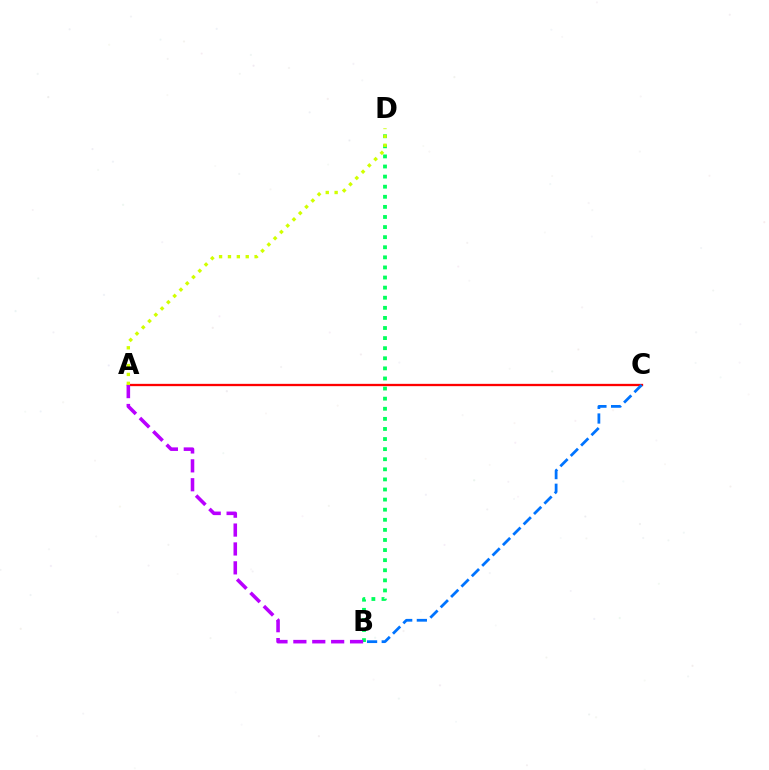{('A', 'C'): [{'color': '#ff0000', 'line_style': 'solid', 'thickness': 1.66}], ('B', 'D'): [{'color': '#00ff5c', 'line_style': 'dotted', 'thickness': 2.74}], ('B', 'C'): [{'color': '#0074ff', 'line_style': 'dashed', 'thickness': 1.99}], ('A', 'D'): [{'color': '#d1ff00', 'line_style': 'dotted', 'thickness': 2.41}], ('A', 'B'): [{'color': '#b900ff', 'line_style': 'dashed', 'thickness': 2.57}]}